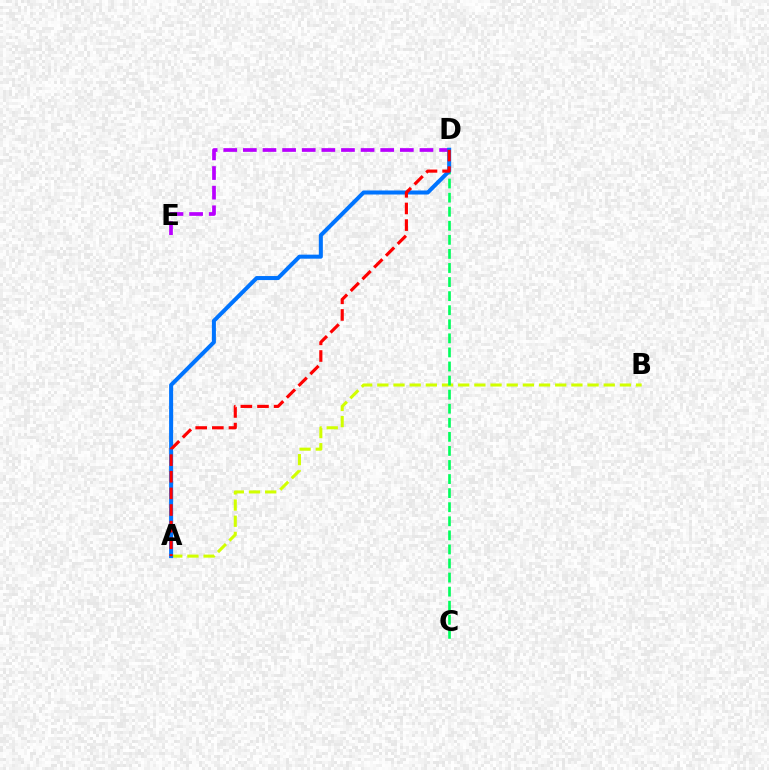{('A', 'B'): [{'color': '#d1ff00', 'line_style': 'dashed', 'thickness': 2.2}], ('C', 'D'): [{'color': '#00ff5c', 'line_style': 'dashed', 'thickness': 1.91}], ('D', 'E'): [{'color': '#b900ff', 'line_style': 'dashed', 'thickness': 2.67}], ('A', 'D'): [{'color': '#0074ff', 'line_style': 'solid', 'thickness': 2.9}, {'color': '#ff0000', 'line_style': 'dashed', 'thickness': 2.26}]}